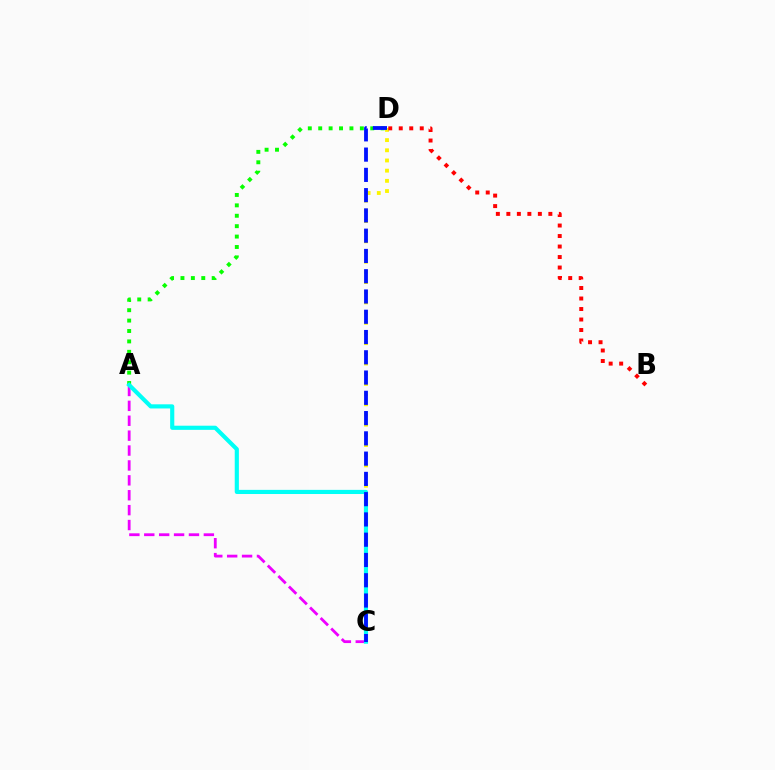{('A', 'C'): [{'color': '#ee00ff', 'line_style': 'dashed', 'thickness': 2.02}, {'color': '#00fff6', 'line_style': 'solid', 'thickness': 2.98}], ('C', 'D'): [{'color': '#fcf500', 'line_style': 'dotted', 'thickness': 2.77}, {'color': '#0010ff', 'line_style': 'dashed', 'thickness': 2.75}], ('B', 'D'): [{'color': '#ff0000', 'line_style': 'dotted', 'thickness': 2.85}], ('A', 'D'): [{'color': '#08ff00', 'line_style': 'dotted', 'thickness': 2.83}]}